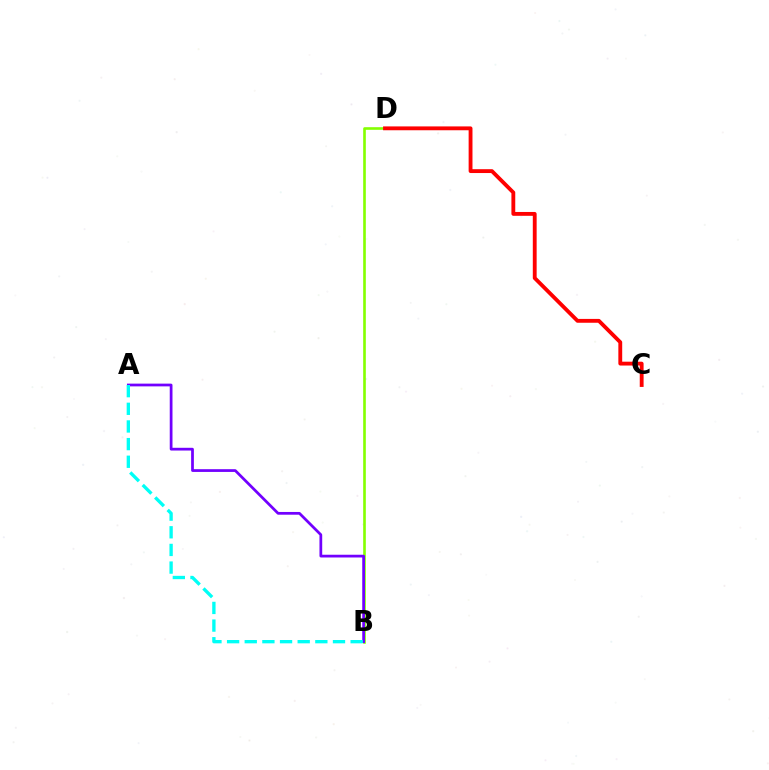{('B', 'D'): [{'color': '#84ff00', 'line_style': 'solid', 'thickness': 1.89}], ('C', 'D'): [{'color': '#ff0000', 'line_style': 'solid', 'thickness': 2.77}], ('A', 'B'): [{'color': '#7200ff', 'line_style': 'solid', 'thickness': 1.98}, {'color': '#00fff6', 'line_style': 'dashed', 'thickness': 2.4}]}